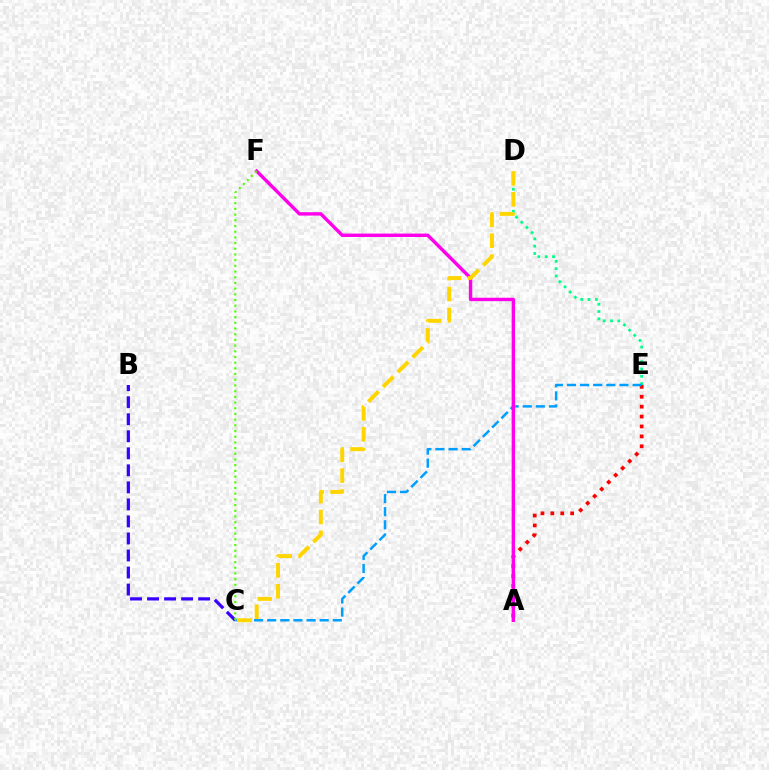{('B', 'C'): [{'color': '#3700ff', 'line_style': 'dashed', 'thickness': 2.31}], ('A', 'E'): [{'color': '#ff0000', 'line_style': 'dotted', 'thickness': 2.69}], ('D', 'E'): [{'color': '#00ff86', 'line_style': 'dotted', 'thickness': 1.99}], ('C', 'E'): [{'color': '#009eff', 'line_style': 'dashed', 'thickness': 1.78}], ('A', 'F'): [{'color': '#ff00ed', 'line_style': 'solid', 'thickness': 2.45}], ('C', 'D'): [{'color': '#ffd500', 'line_style': 'dashed', 'thickness': 2.84}], ('C', 'F'): [{'color': '#4fff00', 'line_style': 'dotted', 'thickness': 1.55}]}